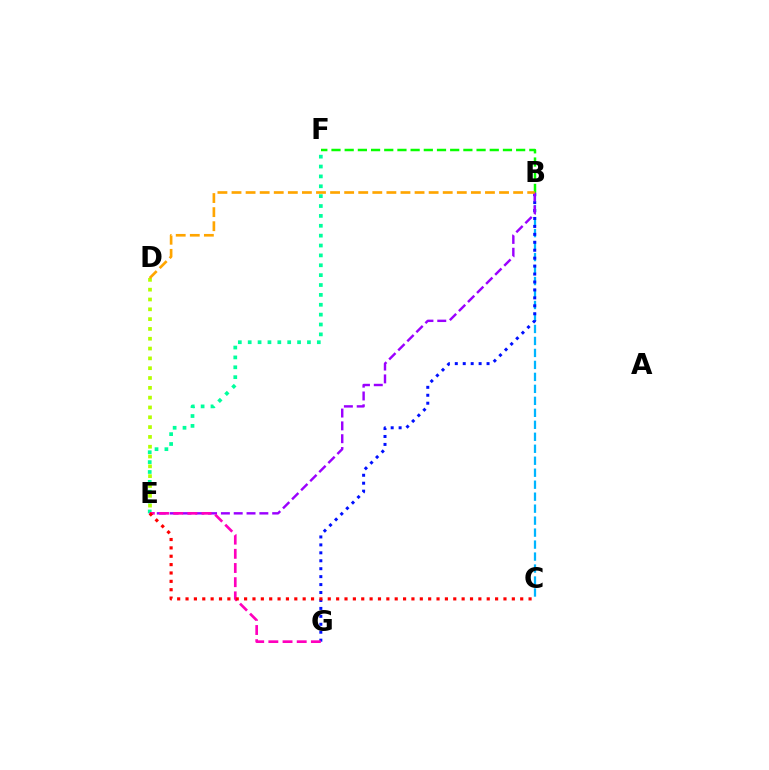{('B', 'F'): [{'color': '#08ff00', 'line_style': 'dashed', 'thickness': 1.79}], ('E', 'F'): [{'color': '#00ff9d', 'line_style': 'dotted', 'thickness': 2.68}], ('B', 'C'): [{'color': '#00b5ff', 'line_style': 'dashed', 'thickness': 1.63}], ('B', 'G'): [{'color': '#0010ff', 'line_style': 'dotted', 'thickness': 2.16}], ('B', 'E'): [{'color': '#9b00ff', 'line_style': 'dashed', 'thickness': 1.74}], ('E', 'G'): [{'color': '#ff00bd', 'line_style': 'dashed', 'thickness': 1.93}], ('D', 'E'): [{'color': '#b3ff00', 'line_style': 'dotted', 'thickness': 2.67}], ('C', 'E'): [{'color': '#ff0000', 'line_style': 'dotted', 'thickness': 2.27}], ('B', 'D'): [{'color': '#ffa500', 'line_style': 'dashed', 'thickness': 1.91}]}